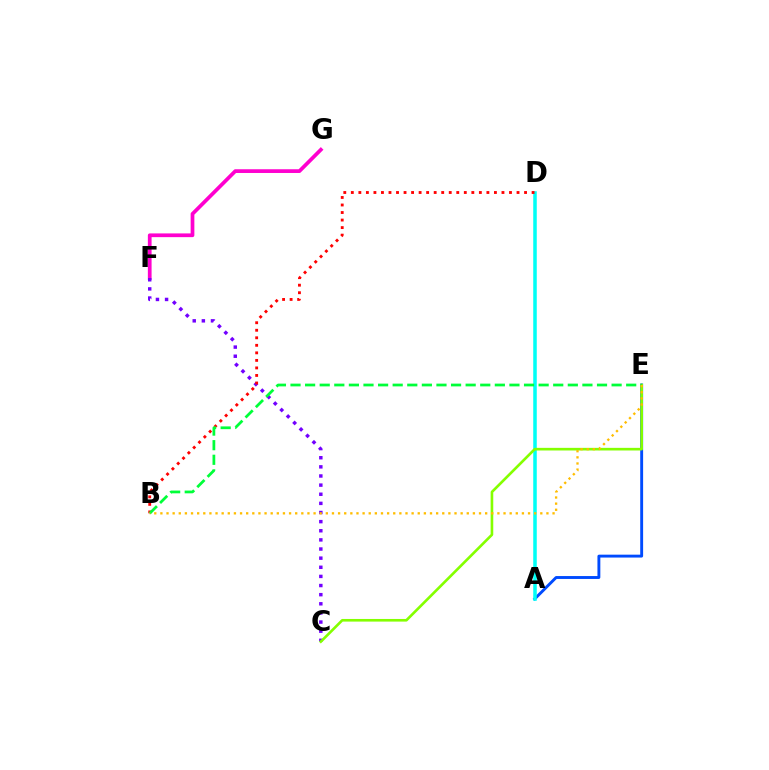{('A', 'E'): [{'color': '#004bff', 'line_style': 'solid', 'thickness': 2.08}], ('F', 'G'): [{'color': '#ff00cf', 'line_style': 'solid', 'thickness': 2.69}], ('A', 'D'): [{'color': '#00fff6', 'line_style': 'solid', 'thickness': 2.54}], ('C', 'F'): [{'color': '#7200ff', 'line_style': 'dotted', 'thickness': 2.48}], ('C', 'E'): [{'color': '#84ff00', 'line_style': 'solid', 'thickness': 1.9}], ('B', 'D'): [{'color': '#ff0000', 'line_style': 'dotted', 'thickness': 2.05}], ('B', 'E'): [{'color': '#00ff39', 'line_style': 'dashed', 'thickness': 1.98}, {'color': '#ffbd00', 'line_style': 'dotted', 'thickness': 1.66}]}